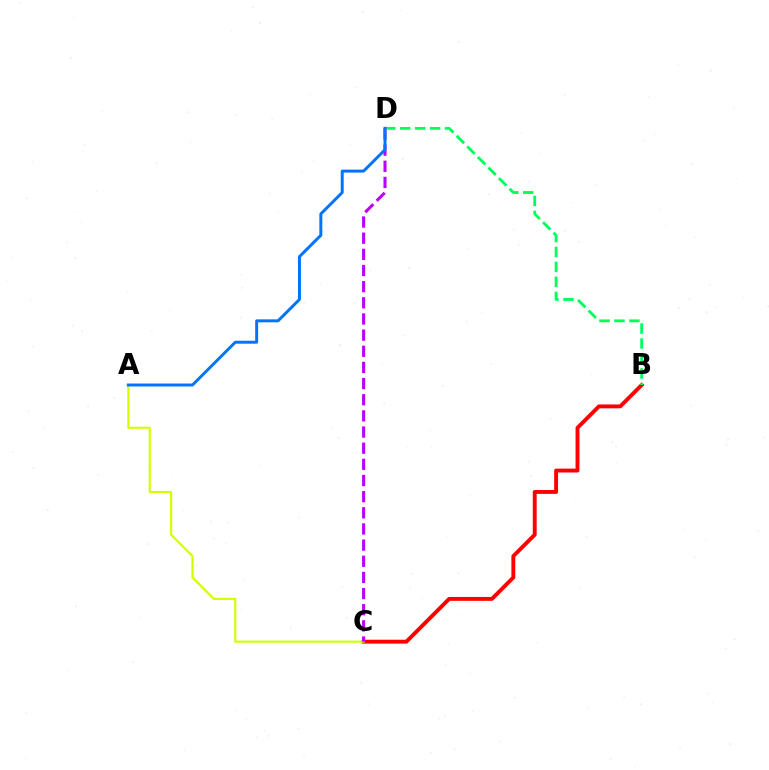{('B', 'C'): [{'color': '#ff0000', 'line_style': 'solid', 'thickness': 2.81}], ('A', 'C'): [{'color': '#d1ff00', 'line_style': 'solid', 'thickness': 1.54}], ('C', 'D'): [{'color': '#b900ff', 'line_style': 'dashed', 'thickness': 2.19}], ('B', 'D'): [{'color': '#00ff5c', 'line_style': 'dashed', 'thickness': 2.03}], ('A', 'D'): [{'color': '#0074ff', 'line_style': 'solid', 'thickness': 2.13}]}